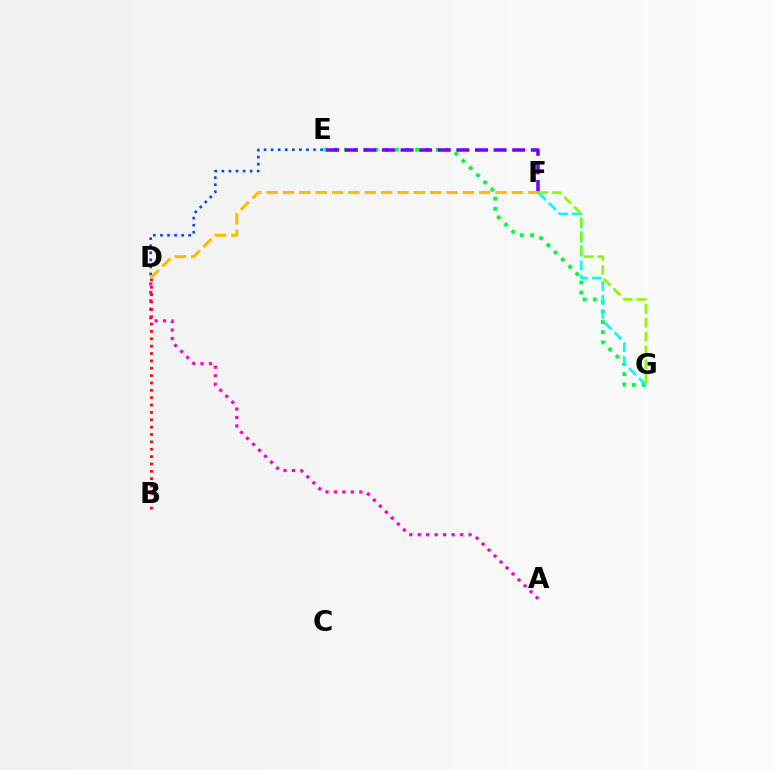{('A', 'D'): [{'color': '#ff00cf', 'line_style': 'dotted', 'thickness': 2.3}], ('E', 'G'): [{'color': '#00ff39', 'line_style': 'dotted', 'thickness': 2.76}], ('F', 'G'): [{'color': '#00fff6', 'line_style': 'dashed', 'thickness': 1.9}, {'color': '#84ff00', 'line_style': 'dashed', 'thickness': 1.88}], ('B', 'D'): [{'color': '#ff0000', 'line_style': 'dotted', 'thickness': 2.0}], ('E', 'F'): [{'color': '#7200ff', 'line_style': 'dashed', 'thickness': 2.53}], ('D', 'E'): [{'color': '#004bff', 'line_style': 'dotted', 'thickness': 1.92}], ('D', 'F'): [{'color': '#ffbd00', 'line_style': 'dashed', 'thickness': 2.22}]}